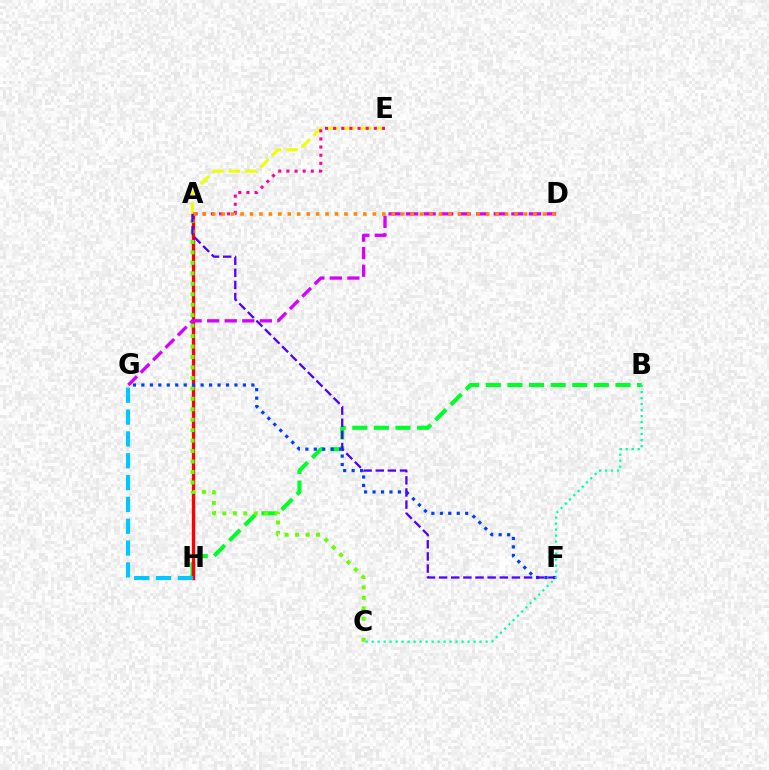{('B', 'H'): [{'color': '#00ff27', 'line_style': 'dashed', 'thickness': 2.94}], ('A', 'H'): [{'color': '#ff0000', 'line_style': 'solid', 'thickness': 2.39}], ('G', 'H'): [{'color': '#00c7ff', 'line_style': 'dashed', 'thickness': 2.97}], ('A', 'E'): [{'color': '#eeff00', 'line_style': 'dashed', 'thickness': 2.25}, {'color': '#ff00a0', 'line_style': 'dotted', 'thickness': 2.21}], ('D', 'G'): [{'color': '#d600ff', 'line_style': 'dashed', 'thickness': 2.38}], ('A', 'C'): [{'color': '#66ff00', 'line_style': 'dotted', 'thickness': 2.84}], ('F', 'G'): [{'color': '#003fff', 'line_style': 'dotted', 'thickness': 2.3}], ('A', 'D'): [{'color': '#ff8800', 'line_style': 'dotted', 'thickness': 2.57}], ('A', 'F'): [{'color': '#4f00ff', 'line_style': 'dashed', 'thickness': 1.65}], ('B', 'C'): [{'color': '#00ffaf', 'line_style': 'dotted', 'thickness': 1.63}]}